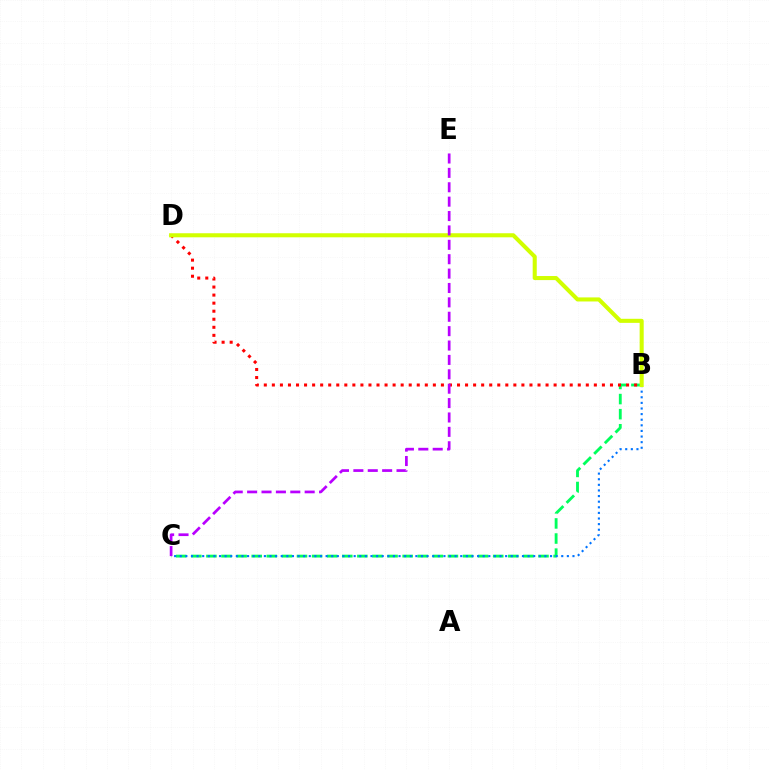{('B', 'C'): [{'color': '#00ff5c', 'line_style': 'dashed', 'thickness': 2.05}, {'color': '#0074ff', 'line_style': 'dotted', 'thickness': 1.52}], ('B', 'D'): [{'color': '#ff0000', 'line_style': 'dotted', 'thickness': 2.19}, {'color': '#d1ff00', 'line_style': 'solid', 'thickness': 2.93}], ('C', 'E'): [{'color': '#b900ff', 'line_style': 'dashed', 'thickness': 1.95}]}